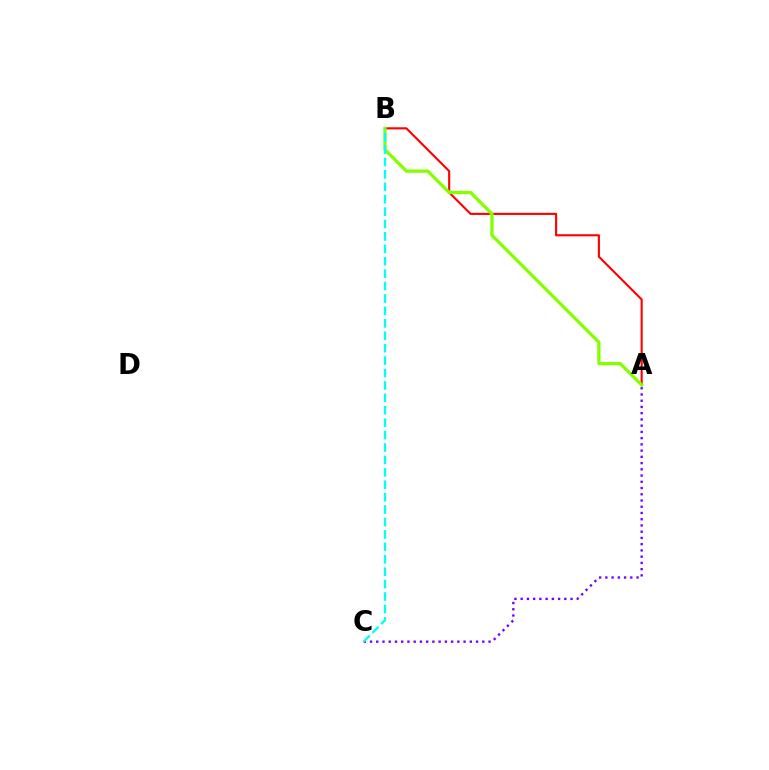{('A', 'B'): [{'color': '#ff0000', 'line_style': 'solid', 'thickness': 1.52}, {'color': '#84ff00', 'line_style': 'solid', 'thickness': 2.36}], ('A', 'C'): [{'color': '#7200ff', 'line_style': 'dotted', 'thickness': 1.69}], ('B', 'C'): [{'color': '#00fff6', 'line_style': 'dashed', 'thickness': 1.69}]}